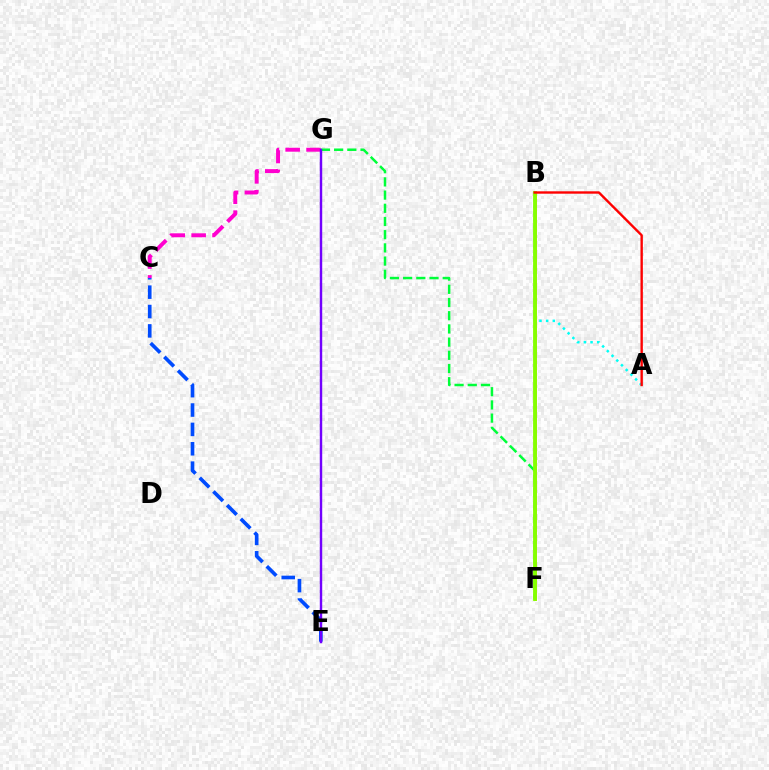{('B', 'F'): [{'color': '#ffbd00', 'line_style': 'solid', 'thickness': 2.05}, {'color': '#84ff00', 'line_style': 'solid', 'thickness': 2.75}], ('C', 'G'): [{'color': '#ff00cf', 'line_style': 'dashed', 'thickness': 2.84}], ('C', 'E'): [{'color': '#004bff', 'line_style': 'dashed', 'thickness': 2.63}], ('F', 'G'): [{'color': '#00ff39', 'line_style': 'dashed', 'thickness': 1.79}], ('E', 'G'): [{'color': '#7200ff', 'line_style': 'solid', 'thickness': 1.75}], ('A', 'B'): [{'color': '#00fff6', 'line_style': 'dotted', 'thickness': 1.81}, {'color': '#ff0000', 'line_style': 'solid', 'thickness': 1.71}]}